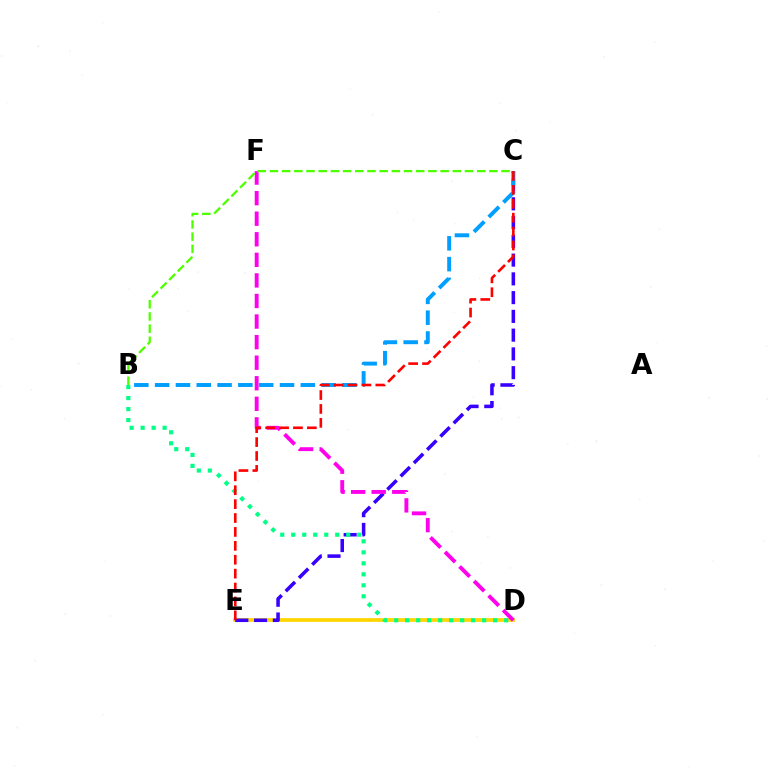{('D', 'E'): [{'color': '#ffd500', 'line_style': 'solid', 'thickness': 2.68}], ('C', 'E'): [{'color': '#3700ff', 'line_style': 'dashed', 'thickness': 2.55}, {'color': '#ff0000', 'line_style': 'dashed', 'thickness': 1.89}], ('B', 'D'): [{'color': '#00ff86', 'line_style': 'dotted', 'thickness': 2.99}], ('B', 'C'): [{'color': '#009eff', 'line_style': 'dashed', 'thickness': 2.83}, {'color': '#4fff00', 'line_style': 'dashed', 'thickness': 1.66}], ('D', 'F'): [{'color': '#ff00ed', 'line_style': 'dashed', 'thickness': 2.79}]}